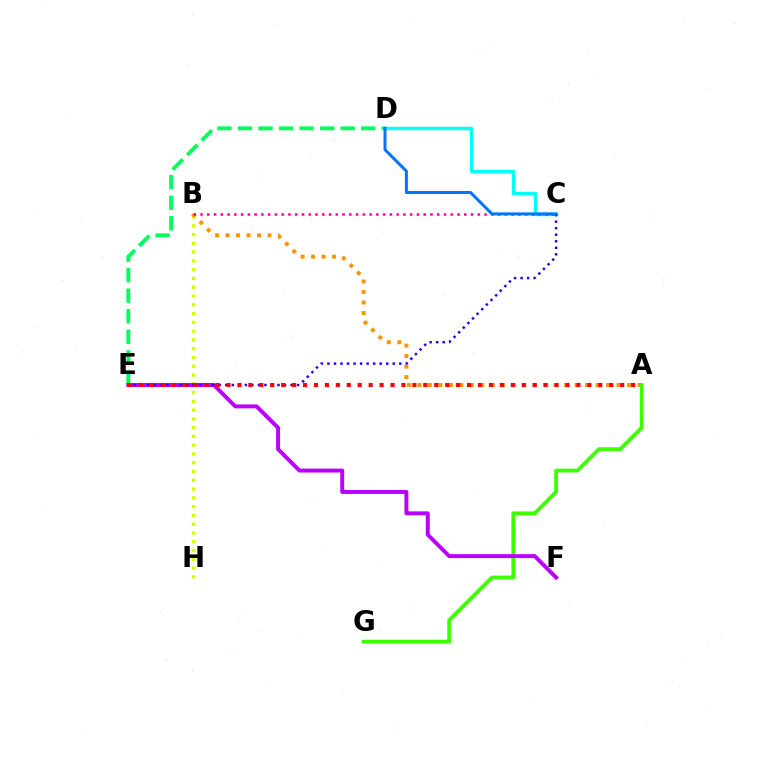{('B', 'H'): [{'color': '#d1ff00', 'line_style': 'dotted', 'thickness': 2.38}], ('A', 'B'): [{'color': '#ff9400', 'line_style': 'dotted', 'thickness': 2.85}], ('D', 'E'): [{'color': '#00ff5c', 'line_style': 'dashed', 'thickness': 2.79}], ('C', 'D'): [{'color': '#00fff6', 'line_style': 'solid', 'thickness': 2.45}, {'color': '#0074ff', 'line_style': 'solid', 'thickness': 2.15}], ('A', 'G'): [{'color': '#3dff00', 'line_style': 'solid', 'thickness': 2.76}], ('E', 'F'): [{'color': '#b900ff', 'line_style': 'solid', 'thickness': 2.84}], ('C', 'E'): [{'color': '#2500ff', 'line_style': 'dotted', 'thickness': 1.77}], ('A', 'E'): [{'color': '#ff0000', 'line_style': 'dotted', 'thickness': 2.97}], ('B', 'C'): [{'color': '#ff00ac', 'line_style': 'dotted', 'thickness': 1.84}]}